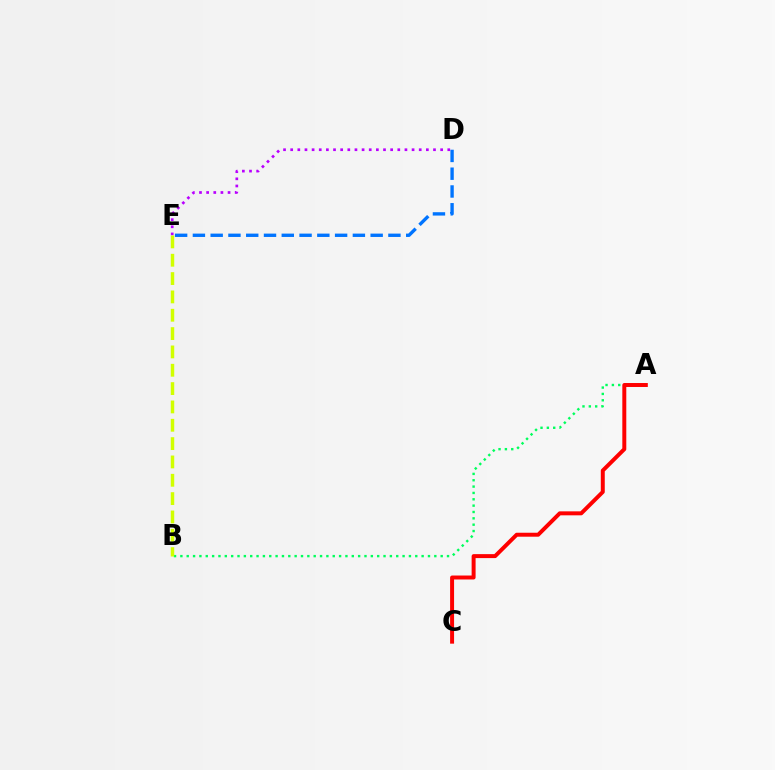{('A', 'B'): [{'color': '#00ff5c', 'line_style': 'dotted', 'thickness': 1.72}], ('A', 'C'): [{'color': '#ff0000', 'line_style': 'solid', 'thickness': 2.85}], ('D', 'E'): [{'color': '#0074ff', 'line_style': 'dashed', 'thickness': 2.41}, {'color': '#b900ff', 'line_style': 'dotted', 'thickness': 1.94}], ('B', 'E'): [{'color': '#d1ff00', 'line_style': 'dashed', 'thickness': 2.49}]}